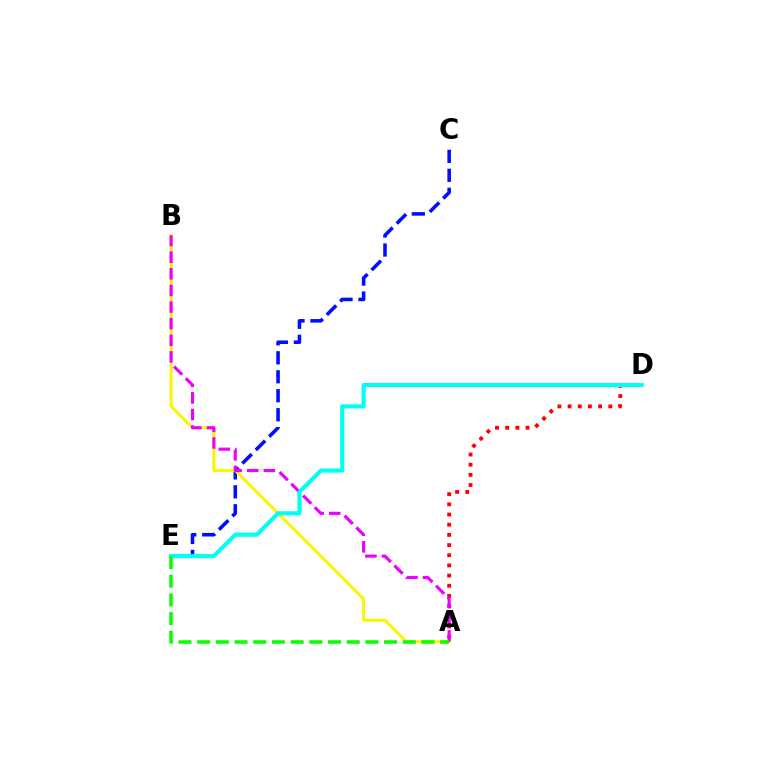{('A', 'D'): [{'color': '#ff0000', 'line_style': 'dotted', 'thickness': 2.76}], ('C', 'E'): [{'color': '#0010ff', 'line_style': 'dashed', 'thickness': 2.58}], ('A', 'B'): [{'color': '#fcf500', 'line_style': 'solid', 'thickness': 2.14}, {'color': '#ee00ff', 'line_style': 'dashed', 'thickness': 2.26}], ('D', 'E'): [{'color': '#00fff6', 'line_style': 'solid', 'thickness': 2.97}], ('A', 'E'): [{'color': '#08ff00', 'line_style': 'dashed', 'thickness': 2.54}]}